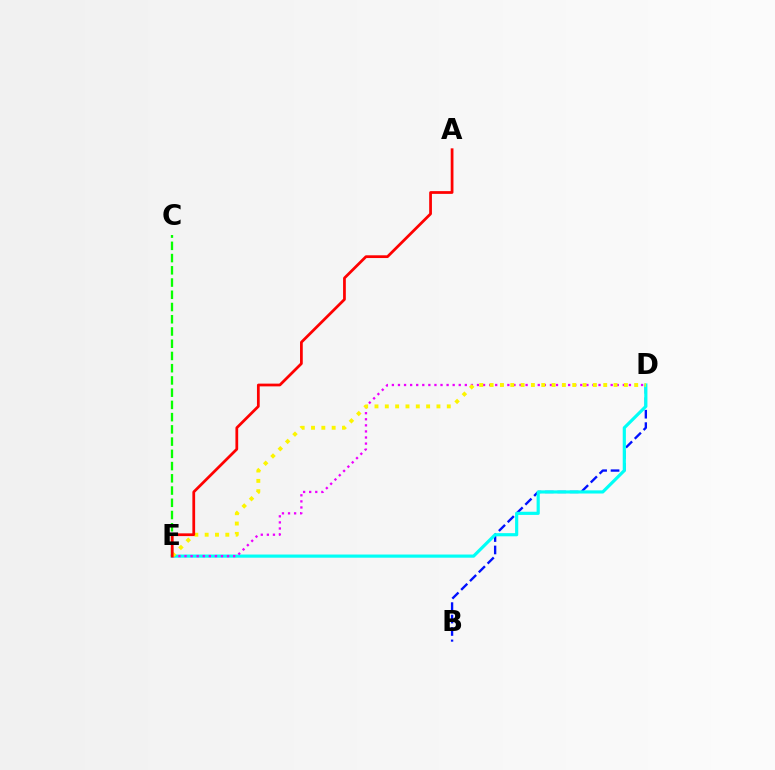{('B', 'D'): [{'color': '#0010ff', 'line_style': 'dashed', 'thickness': 1.69}], ('D', 'E'): [{'color': '#00fff6', 'line_style': 'solid', 'thickness': 2.28}, {'color': '#ee00ff', 'line_style': 'dotted', 'thickness': 1.65}, {'color': '#fcf500', 'line_style': 'dotted', 'thickness': 2.81}], ('C', 'E'): [{'color': '#08ff00', 'line_style': 'dashed', 'thickness': 1.66}], ('A', 'E'): [{'color': '#ff0000', 'line_style': 'solid', 'thickness': 1.98}]}